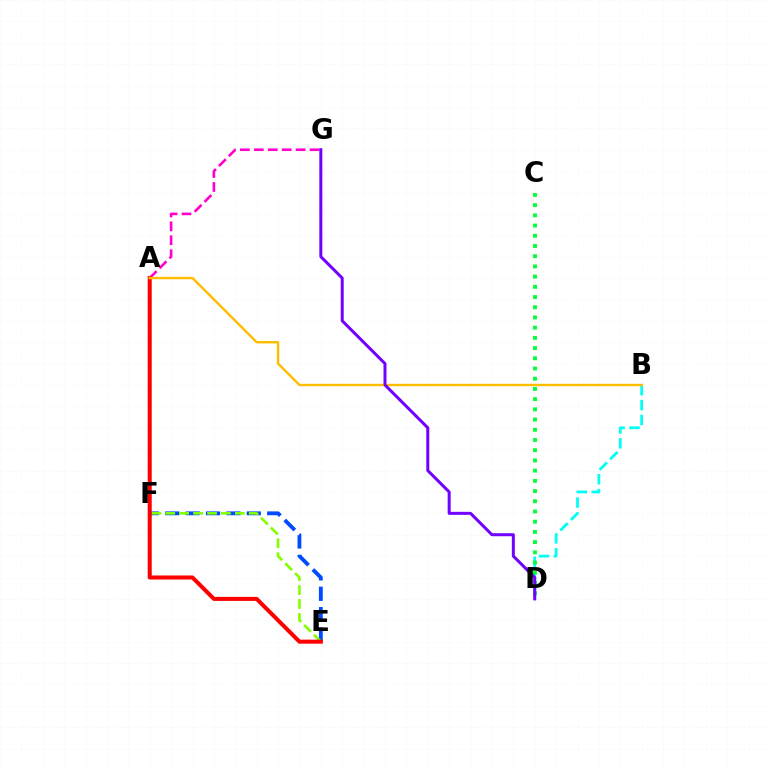{('E', 'F'): [{'color': '#004bff', 'line_style': 'dashed', 'thickness': 2.77}, {'color': '#84ff00', 'line_style': 'dashed', 'thickness': 1.89}], ('A', 'G'): [{'color': '#ff00cf', 'line_style': 'dashed', 'thickness': 1.89}], ('B', 'D'): [{'color': '#00fff6', 'line_style': 'dashed', 'thickness': 2.02}], ('A', 'E'): [{'color': '#ff0000', 'line_style': 'solid', 'thickness': 2.9}], ('C', 'D'): [{'color': '#00ff39', 'line_style': 'dotted', 'thickness': 2.77}], ('A', 'B'): [{'color': '#ffbd00', 'line_style': 'solid', 'thickness': 1.73}], ('D', 'G'): [{'color': '#7200ff', 'line_style': 'solid', 'thickness': 2.16}]}